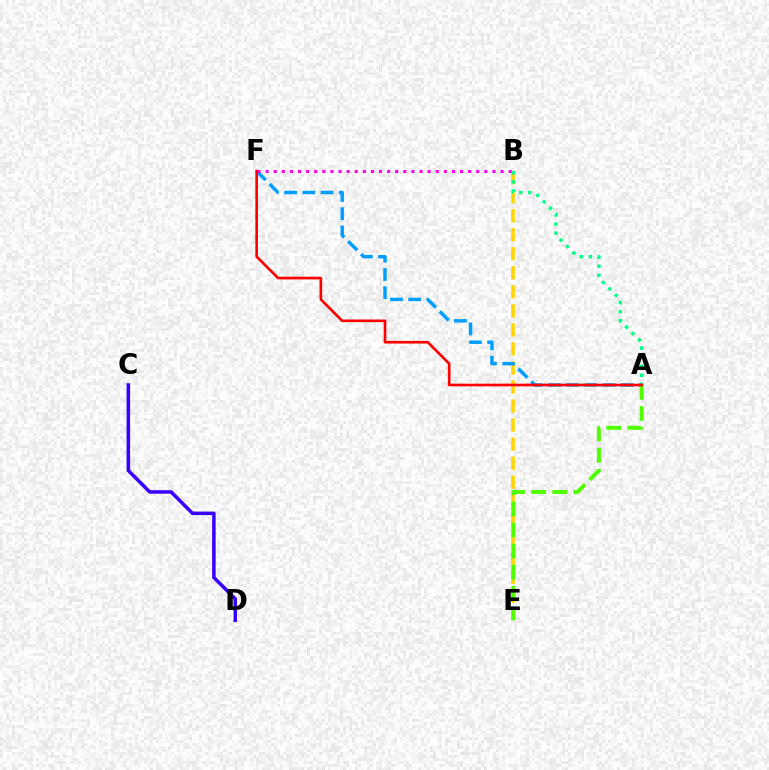{('B', 'E'): [{'color': '#ffd500', 'line_style': 'dashed', 'thickness': 2.59}], ('A', 'B'): [{'color': '#00ff86', 'line_style': 'dotted', 'thickness': 2.46}], ('A', 'F'): [{'color': '#009eff', 'line_style': 'dashed', 'thickness': 2.47}, {'color': '#ff0000', 'line_style': 'solid', 'thickness': 1.91}], ('C', 'D'): [{'color': '#3700ff', 'line_style': 'solid', 'thickness': 2.53}], ('B', 'F'): [{'color': '#ff00ed', 'line_style': 'dotted', 'thickness': 2.2}], ('A', 'E'): [{'color': '#4fff00', 'line_style': 'dashed', 'thickness': 2.87}]}